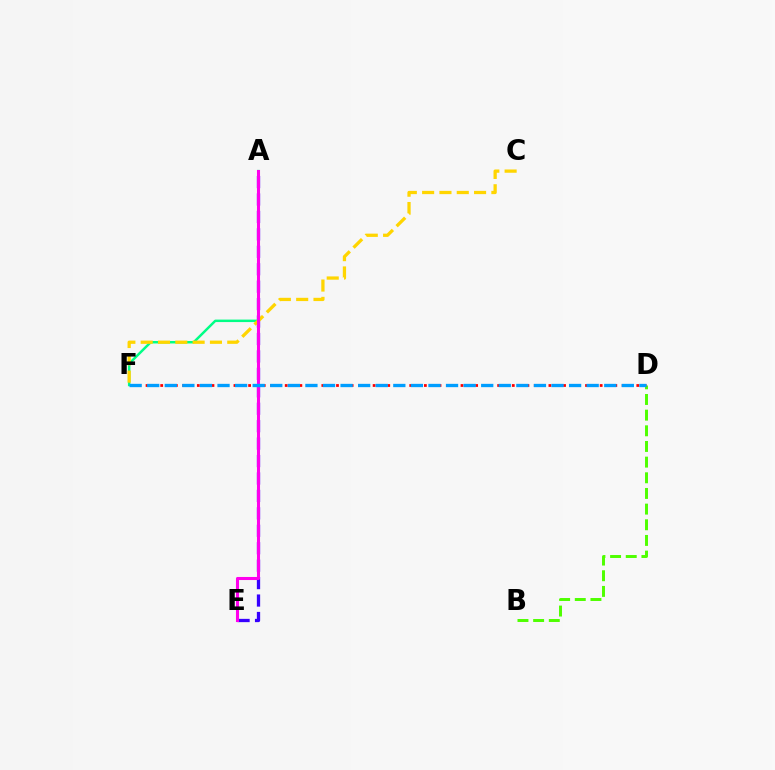{('A', 'E'): [{'color': '#3700ff', 'line_style': 'dashed', 'thickness': 2.37}, {'color': '#ff00ed', 'line_style': 'solid', 'thickness': 2.2}], ('B', 'D'): [{'color': '#4fff00', 'line_style': 'dashed', 'thickness': 2.13}], ('A', 'F'): [{'color': '#00ff86', 'line_style': 'solid', 'thickness': 1.78}], ('C', 'F'): [{'color': '#ffd500', 'line_style': 'dashed', 'thickness': 2.35}], ('D', 'F'): [{'color': '#ff0000', 'line_style': 'dotted', 'thickness': 1.99}, {'color': '#009eff', 'line_style': 'dashed', 'thickness': 2.39}]}